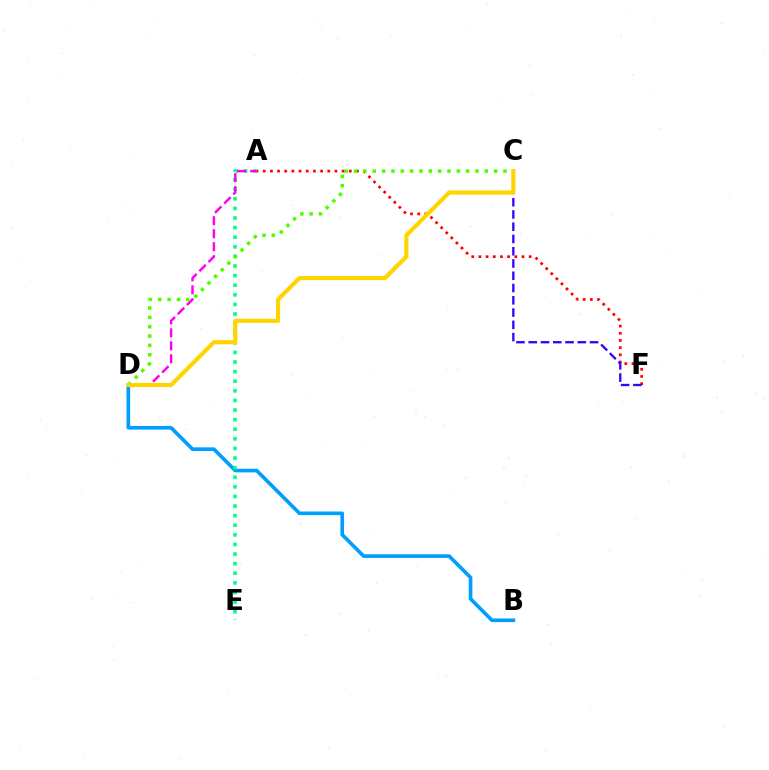{('A', 'F'): [{'color': '#ff0000', 'line_style': 'dotted', 'thickness': 1.95}], ('B', 'D'): [{'color': '#009eff', 'line_style': 'solid', 'thickness': 2.62}], ('A', 'E'): [{'color': '#00ff86', 'line_style': 'dotted', 'thickness': 2.61}], ('C', 'F'): [{'color': '#3700ff', 'line_style': 'dashed', 'thickness': 1.67}], ('A', 'D'): [{'color': '#ff00ed', 'line_style': 'dashed', 'thickness': 1.76}], ('C', 'D'): [{'color': '#4fff00', 'line_style': 'dotted', 'thickness': 2.54}, {'color': '#ffd500', 'line_style': 'solid', 'thickness': 2.98}]}